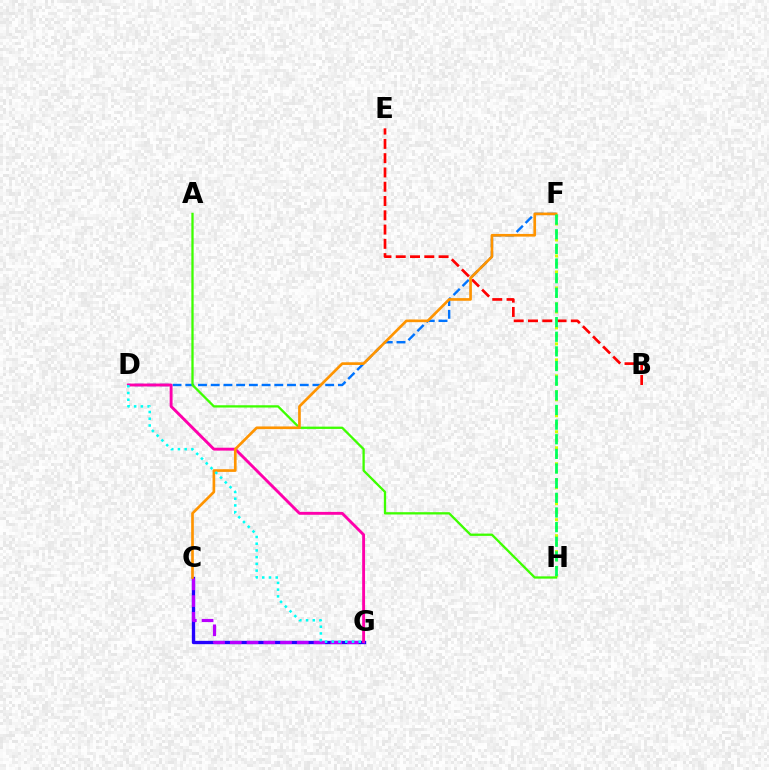{('C', 'G'): [{'color': '#2500ff', 'line_style': 'solid', 'thickness': 2.41}, {'color': '#b900ff', 'line_style': 'dashed', 'thickness': 2.27}], ('D', 'F'): [{'color': '#0074ff', 'line_style': 'dashed', 'thickness': 1.73}], ('D', 'G'): [{'color': '#ff00ac', 'line_style': 'solid', 'thickness': 2.08}, {'color': '#00fff6', 'line_style': 'dotted', 'thickness': 1.83}], ('F', 'H'): [{'color': '#d1ff00', 'line_style': 'dotted', 'thickness': 2.17}, {'color': '#00ff5c', 'line_style': 'dashed', 'thickness': 1.99}], ('B', 'E'): [{'color': '#ff0000', 'line_style': 'dashed', 'thickness': 1.94}], ('A', 'H'): [{'color': '#3dff00', 'line_style': 'solid', 'thickness': 1.65}], ('C', 'F'): [{'color': '#ff9400', 'line_style': 'solid', 'thickness': 1.92}]}